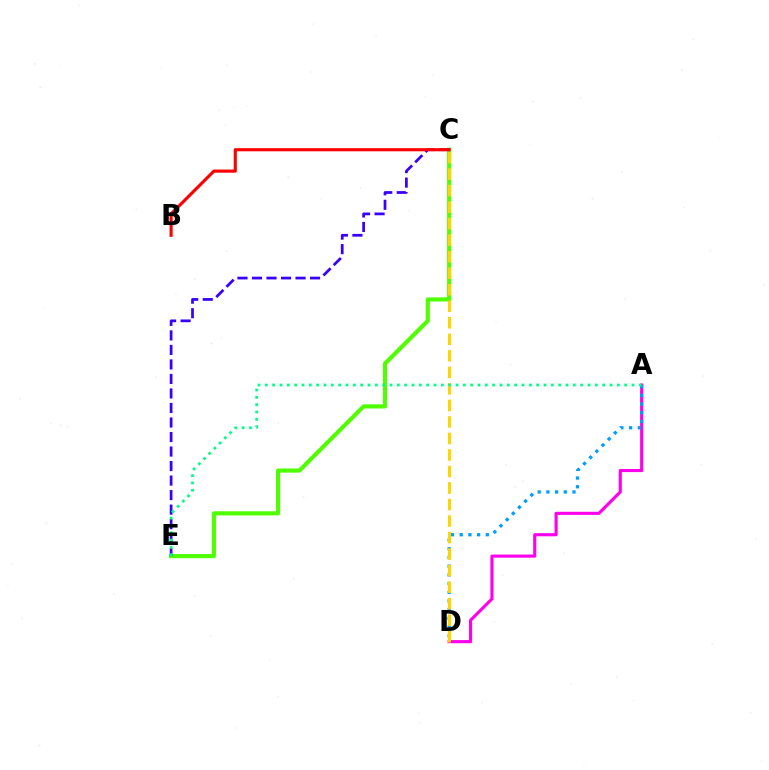{('A', 'D'): [{'color': '#ff00ed', 'line_style': 'solid', 'thickness': 2.24}, {'color': '#009eff', 'line_style': 'dotted', 'thickness': 2.36}], ('C', 'E'): [{'color': '#4fff00', 'line_style': 'solid', 'thickness': 2.98}, {'color': '#3700ff', 'line_style': 'dashed', 'thickness': 1.97}], ('C', 'D'): [{'color': '#ffd500', 'line_style': 'dashed', 'thickness': 2.24}], ('B', 'C'): [{'color': '#ff0000', 'line_style': 'solid', 'thickness': 2.26}], ('A', 'E'): [{'color': '#00ff86', 'line_style': 'dotted', 'thickness': 1.99}]}